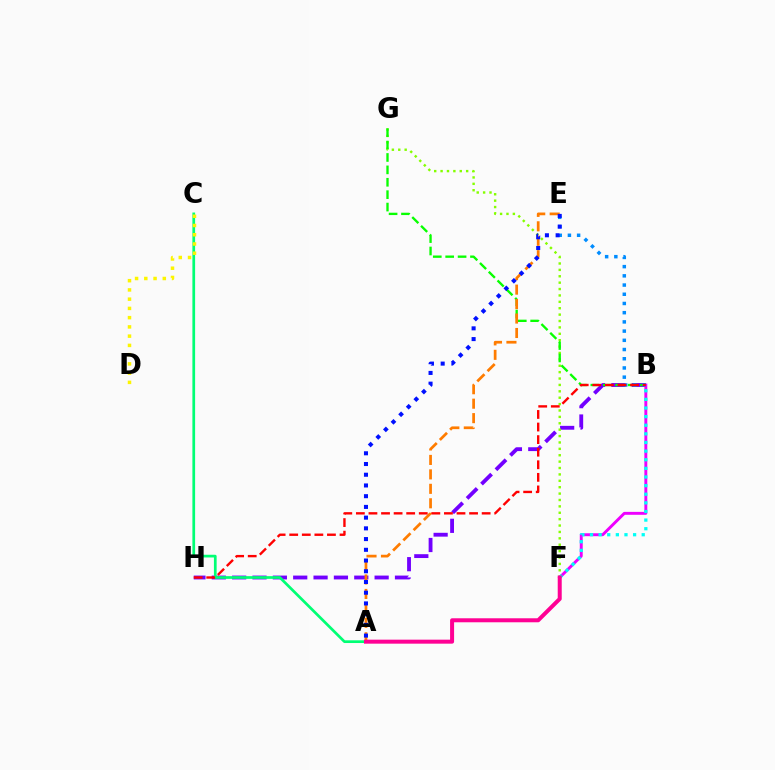{('B', 'H'): [{'color': '#7200ff', 'line_style': 'dashed', 'thickness': 2.77}, {'color': '#ff0000', 'line_style': 'dashed', 'thickness': 1.71}], ('A', 'C'): [{'color': '#00ff74', 'line_style': 'solid', 'thickness': 1.95}], ('F', 'G'): [{'color': '#84ff00', 'line_style': 'dotted', 'thickness': 1.74}], ('B', 'G'): [{'color': '#08ff00', 'line_style': 'dashed', 'thickness': 1.68}], ('A', 'E'): [{'color': '#ff7c00', 'line_style': 'dashed', 'thickness': 1.96}, {'color': '#0010ff', 'line_style': 'dotted', 'thickness': 2.91}], ('C', 'D'): [{'color': '#fcf500', 'line_style': 'dotted', 'thickness': 2.51}], ('B', 'F'): [{'color': '#ee00ff', 'line_style': 'solid', 'thickness': 2.1}, {'color': '#00fff6', 'line_style': 'dotted', 'thickness': 2.34}], ('B', 'E'): [{'color': '#008cff', 'line_style': 'dotted', 'thickness': 2.5}], ('A', 'F'): [{'color': '#ff0094', 'line_style': 'solid', 'thickness': 2.88}]}